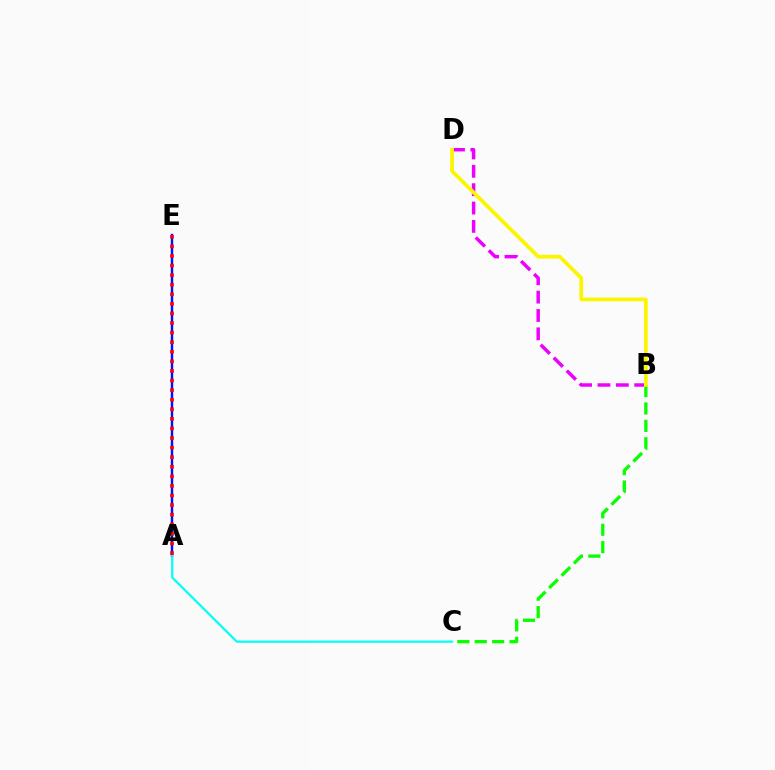{('A', 'E'): [{'color': '#0010ff', 'line_style': 'solid', 'thickness': 1.74}, {'color': '#ff0000', 'line_style': 'dotted', 'thickness': 2.6}], ('B', 'D'): [{'color': '#ee00ff', 'line_style': 'dashed', 'thickness': 2.49}, {'color': '#fcf500', 'line_style': 'solid', 'thickness': 2.69}], ('A', 'C'): [{'color': '#00fff6', 'line_style': 'solid', 'thickness': 1.58}], ('B', 'C'): [{'color': '#08ff00', 'line_style': 'dashed', 'thickness': 2.36}]}